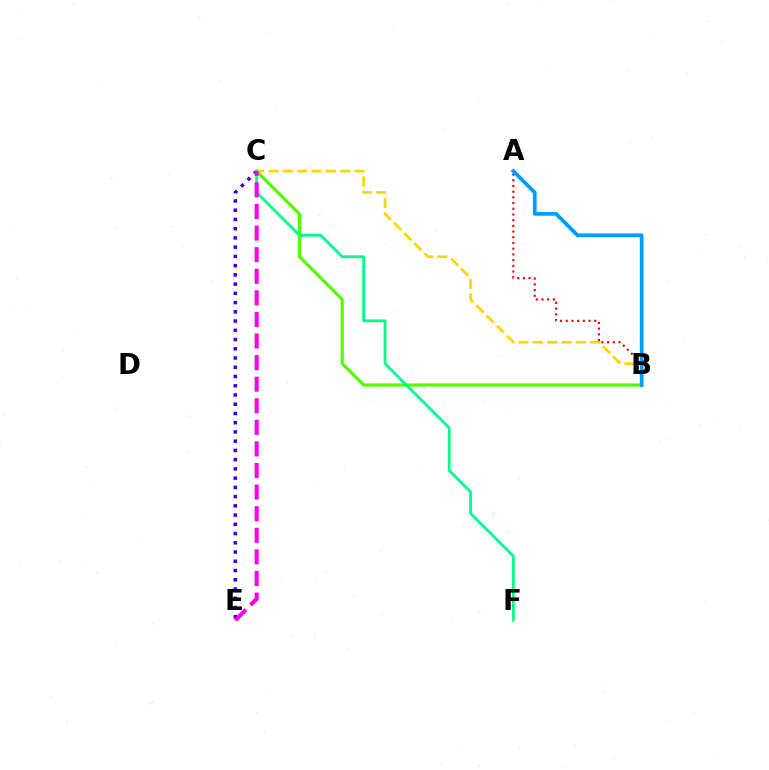{('B', 'C'): [{'color': '#4fff00', 'line_style': 'solid', 'thickness': 2.27}, {'color': '#ffd500', 'line_style': 'dashed', 'thickness': 1.95}], ('A', 'B'): [{'color': '#ff0000', 'line_style': 'dotted', 'thickness': 1.55}, {'color': '#009eff', 'line_style': 'solid', 'thickness': 2.68}], ('C', 'E'): [{'color': '#3700ff', 'line_style': 'dotted', 'thickness': 2.51}, {'color': '#ff00ed', 'line_style': 'dashed', 'thickness': 2.93}], ('C', 'F'): [{'color': '#00ff86', 'line_style': 'solid', 'thickness': 1.98}]}